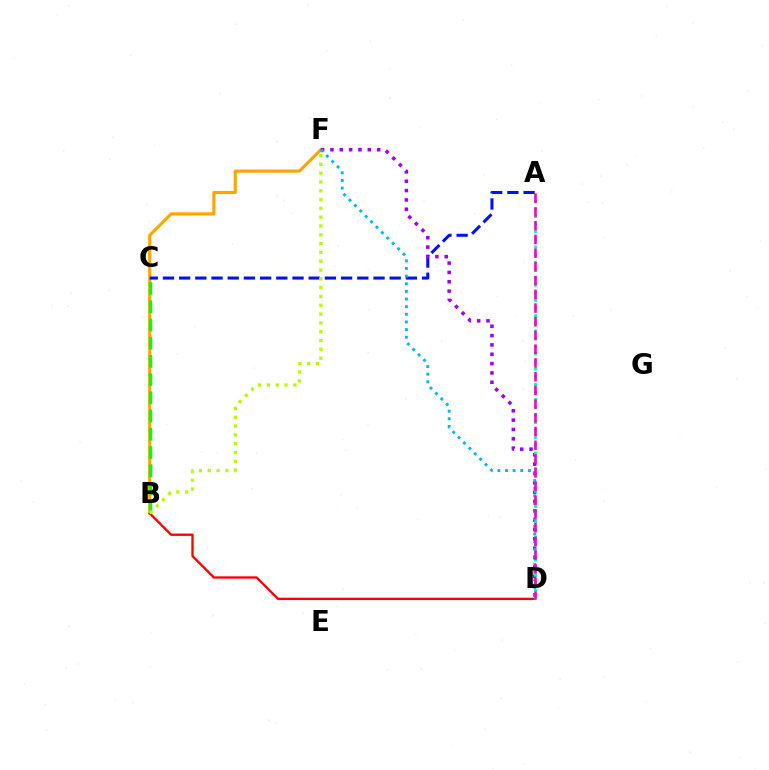{('B', 'F'): [{'color': '#ffa500', 'line_style': 'solid', 'thickness': 2.25}, {'color': '#b3ff00', 'line_style': 'dotted', 'thickness': 2.39}], ('B', 'C'): [{'color': '#08ff00', 'line_style': 'dashed', 'thickness': 2.47}], ('A', 'C'): [{'color': '#0010ff', 'line_style': 'dashed', 'thickness': 2.2}], ('B', 'D'): [{'color': '#ff0000', 'line_style': 'solid', 'thickness': 1.68}], ('D', 'F'): [{'color': '#9b00ff', 'line_style': 'dotted', 'thickness': 2.54}, {'color': '#00b5ff', 'line_style': 'dotted', 'thickness': 2.08}], ('A', 'D'): [{'color': '#00ff9d', 'line_style': 'dotted', 'thickness': 2.07}, {'color': '#ff00bd', 'line_style': 'dashed', 'thickness': 1.86}]}